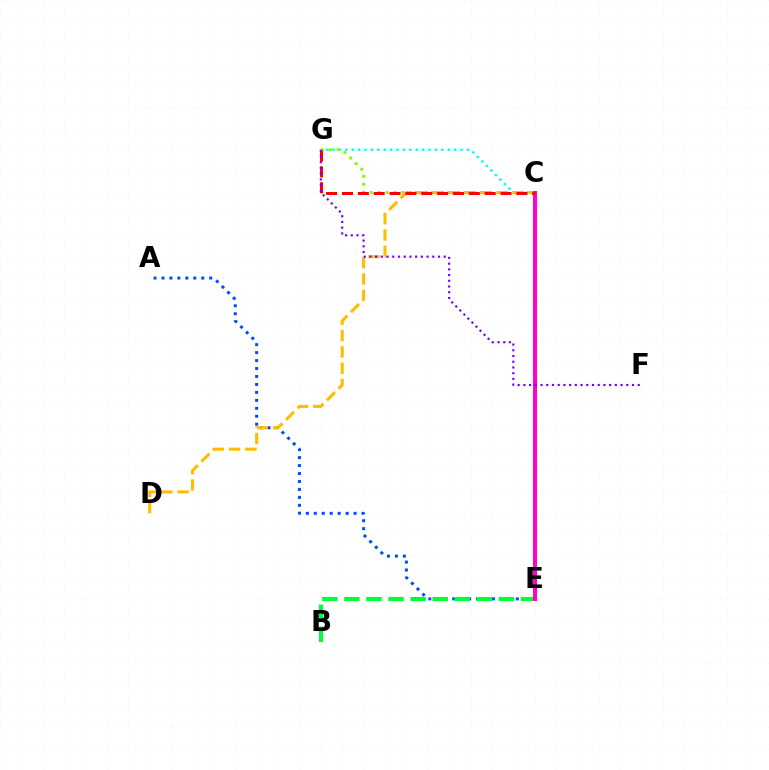{('A', 'E'): [{'color': '#004bff', 'line_style': 'dotted', 'thickness': 2.16}], ('C', 'G'): [{'color': '#00fff6', 'line_style': 'dotted', 'thickness': 1.74}, {'color': '#84ff00', 'line_style': 'dotted', 'thickness': 2.15}, {'color': '#ff0000', 'line_style': 'dashed', 'thickness': 2.15}], ('C', 'D'): [{'color': '#ffbd00', 'line_style': 'dashed', 'thickness': 2.22}], ('B', 'E'): [{'color': '#00ff39', 'line_style': 'dashed', 'thickness': 3.0}], ('C', 'E'): [{'color': '#ff00cf', 'line_style': 'solid', 'thickness': 2.89}], ('F', 'G'): [{'color': '#7200ff', 'line_style': 'dotted', 'thickness': 1.55}]}